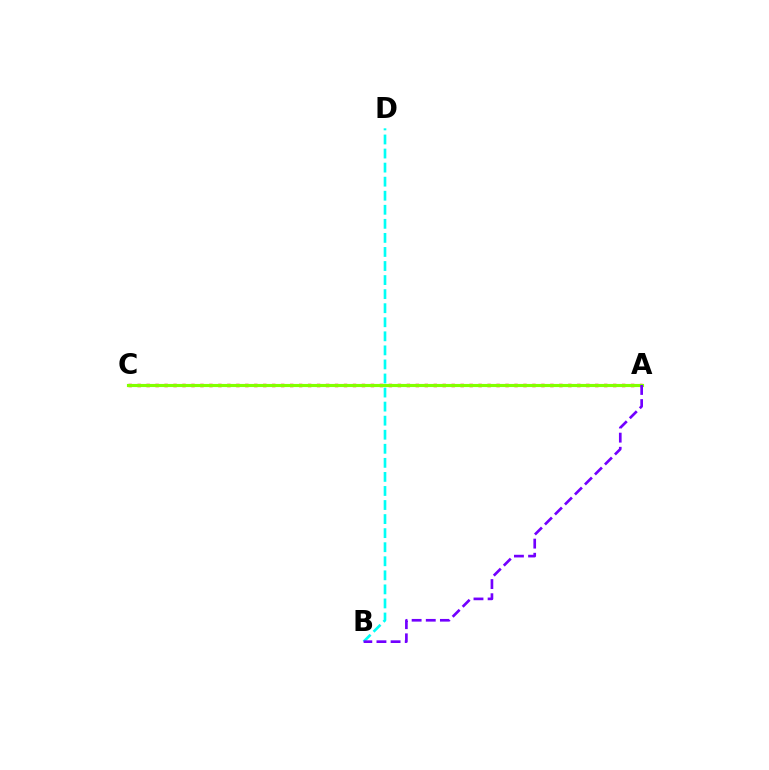{('A', 'C'): [{'color': '#ff0000', 'line_style': 'dotted', 'thickness': 2.44}, {'color': '#84ff00', 'line_style': 'solid', 'thickness': 2.25}], ('B', 'D'): [{'color': '#00fff6', 'line_style': 'dashed', 'thickness': 1.91}], ('A', 'B'): [{'color': '#7200ff', 'line_style': 'dashed', 'thickness': 1.92}]}